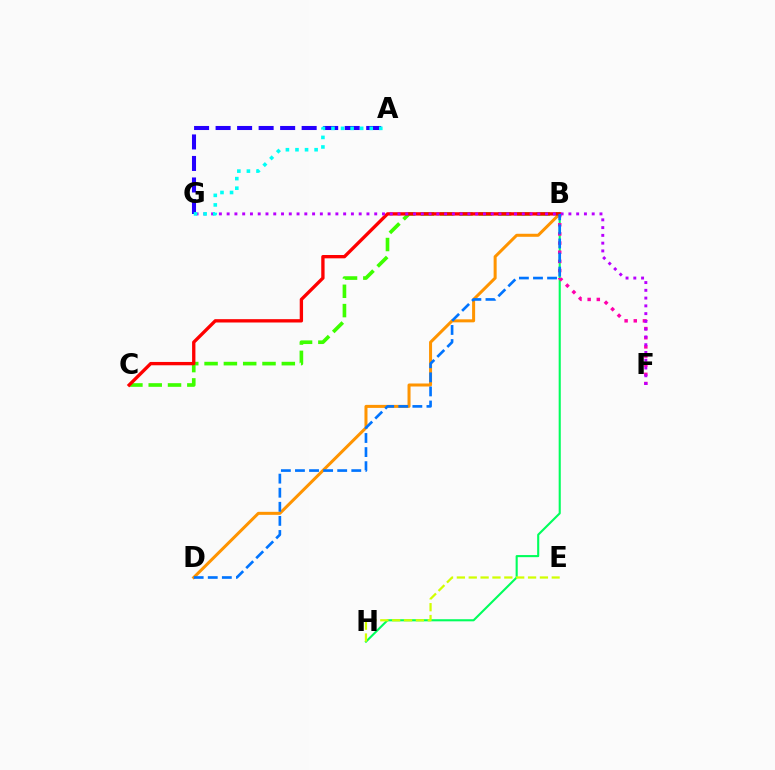{('B', 'D'): [{'color': '#ff9400', 'line_style': 'solid', 'thickness': 2.17}, {'color': '#0074ff', 'line_style': 'dashed', 'thickness': 1.91}], ('B', 'H'): [{'color': '#00ff5c', 'line_style': 'solid', 'thickness': 1.51}], ('B', 'F'): [{'color': '#ff00ac', 'line_style': 'dotted', 'thickness': 2.49}], ('B', 'C'): [{'color': '#3dff00', 'line_style': 'dashed', 'thickness': 2.62}, {'color': '#ff0000', 'line_style': 'solid', 'thickness': 2.4}], ('F', 'G'): [{'color': '#b900ff', 'line_style': 'dotted', 'thickness': 2.11}], ('A', 'G'): [{'color': '#2500ff', 'line_style': 'dashed', 'thickness': 2.92}, {'color': '#00fff6', 'line_style': 'dotted', 'thickness': 2.6}], ('E', 'H'): [{'color': '#d1ff00', 'line_style': 'dashed', 'thickness': 1.61}]}